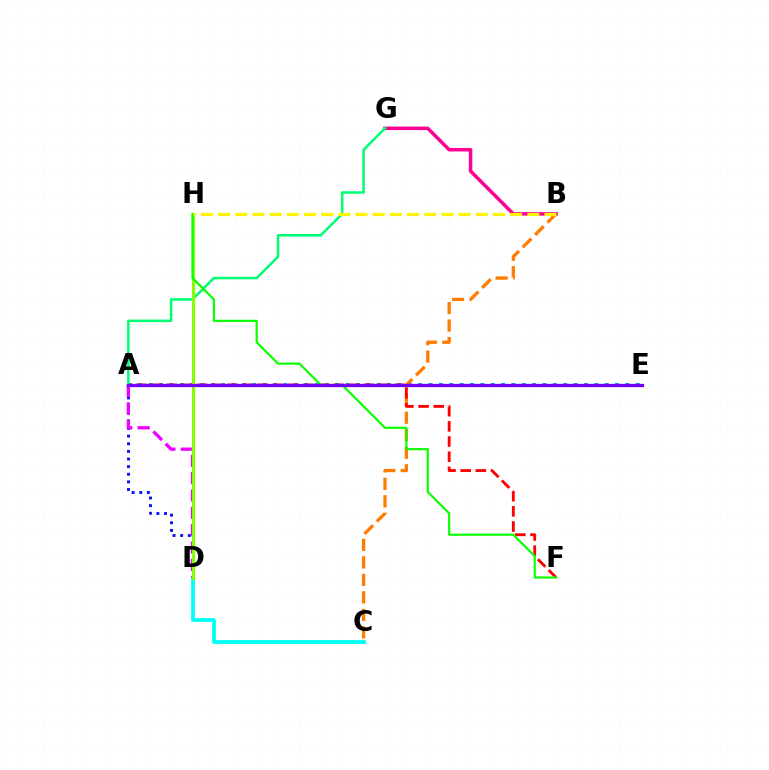{('A', 'D'): [{'color': '#0010ff', 'line_style': 'dotted', 'thickness': 2.07}, {'color': '#ee00ff', 'line_style': 'dashed', 'thickness': 2.36}], ('C', 'D'): [{'color': '#00fff6', 'line_style': 'solid', 'thickness': 2.69}], ('A', 'E'): [{'color': '#008cff', 'line_style': 'dotted', 'thickness': 2.82}, {'color': '#7200ff', 'line_style': 'solid', 'thickness': 2.37}], ('B', 'C'): [{'color': '#ff7c00', 'line_style': 'dashed', 'thickness': 2.38}], ('B', 'G'): [{'color': '#ff0094', 'line_style': 'solid', 'thickness': 2.52}], ('A', 'F'): [{'color': '#ff0000', 'line_style': 'dashed', 'thickness': 2.06}], ('A', 'G'): [{'color': '#00ff74', 'line_style': 'solid', 'thickness': 1.82}], ('D', 'H'): [{'color': '#84ff00', 'line_style': 'solid', 'thickness': 2.24}], ('F', 'H'): [{'color': '#08ff00', 'line_style': 'solid', 'thickness': 1.56}], ('B', 'H'): [{'color': '#fcf500', 'line_style': 'dashed', 'thickness': 2.33}]}